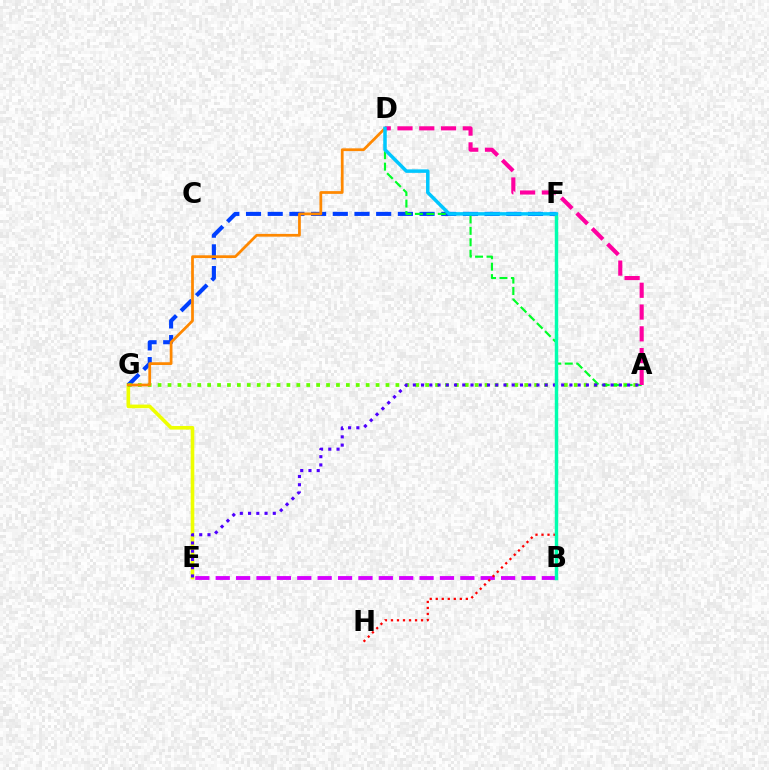{('E', 'G'): [{'color': '#eeff00', 'line_style': 'solid', 'thickness': 2.61}], ('F', 'G'): [{'color': '#003fff', 'line_style': 'dashed', 'thickness': 2.95}], ('A', 'G'): [{'color': '#66ff00', 'line_style': 'dotted', 'thickness': 2.69}], ('D', 'G'): [{'color': '#ff8800', 'line_style': 'solid', 'thickness': 1.98}], ('B', 'E'): [{'color': '#d600ff', 'line_style': 'dashed', 'thickness': 2.77}], ('A', 'D'): [{'color': '#00ff27', 'line_style': 'dashed', 'thickness': 1.55}, {'color': '#ff00a0', 'line_style': 'dashed', 'thickness': 2.96}], ('F', 'H'): [{'color': '#ff0000', 'line_style': 'dotted', 'thickness': 1.63}], ('A', 'E'): [{'color': '#4f00ff', 'line_style': 'dotted', 'thickness': 2.24}], ('B', 'F'): [{'color': '#00ffaf', 'line_style': 'solid', 'thickness': 2.48}], ('D', 'F'): [{'color': '#00c7ff', 'line_style': 'solid', 'thickness': 2.51}]}